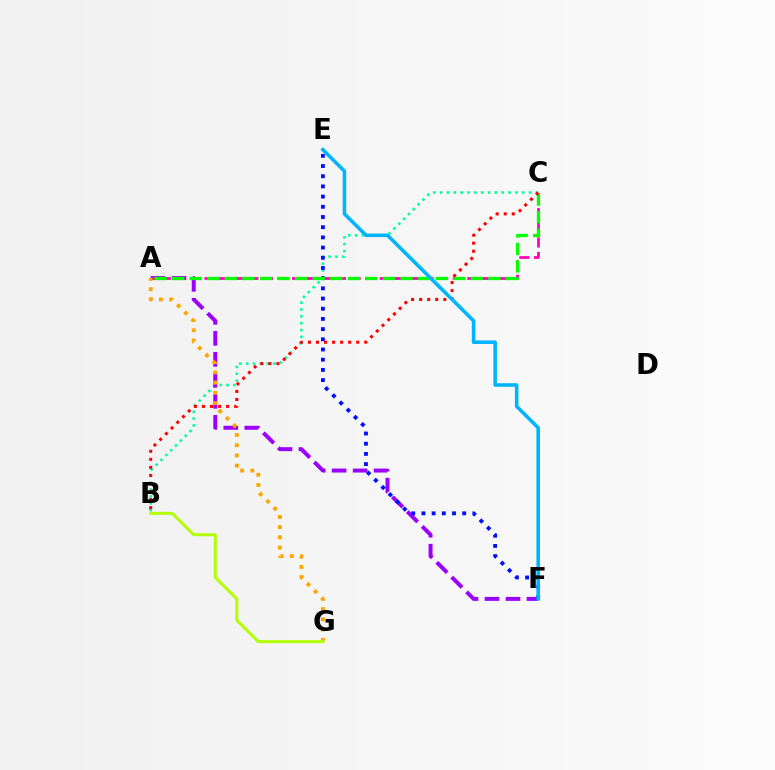{('B', 'C'): [{'color': '#00ff9d', 'line_style': 'dotted', 'thickness': 1.86}, {'color': '#ff0000', 'line_style': 'dotted', 'thickness': 2.19}], ('A', 'F'): [{'color': '#9b00ff', 'line_style': 'dashed', 'thickness': 2.85}], ('A', 'C'): [{'color': '#ff00bd', 'line_style': 'dashed', 'thickness': 1.98}, {'color': '#08ff00', 'line_style': 'dashed', 'thickness': 2.39}], ('E', 'F'): [{'color': '#0010ff', 'line_style': 'dotted', 'thickness': 2.77}, {'color': '#00b5ff', 'line_style': 'solid', 'thickness': 2.57}], ('A', 'G'): [{'color': '#ffa500', 'line_style': 'dotted', 'thickness': 2.78}], ('B', 'G'): [{'color': '#b3ff00', 'line_style': 'solid', 'thickness': 2.13}]}